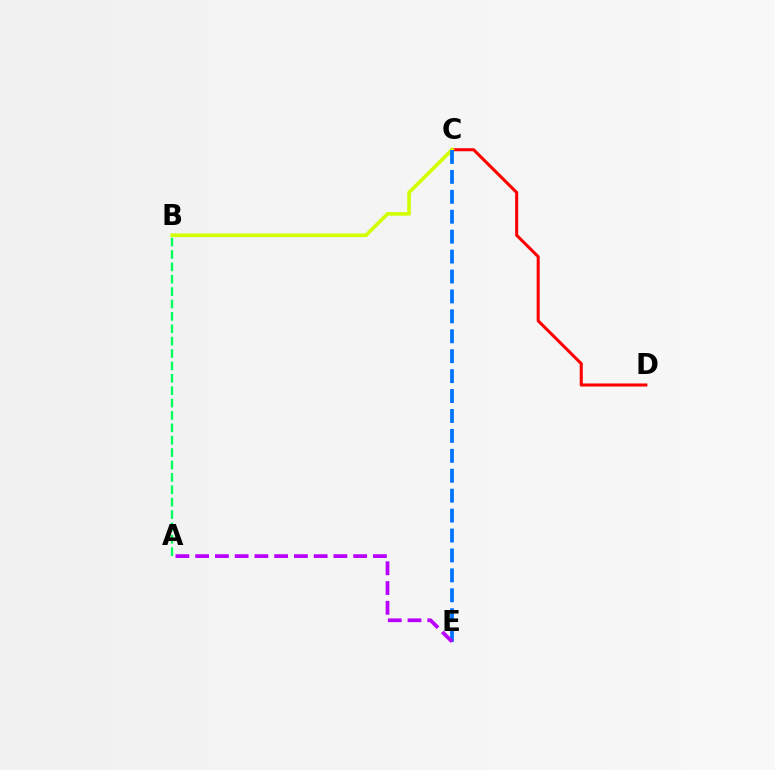{('C', 'D'): [{'color': '#ff0000', 'line_style': 'solid', 'thickness': 2.2}], ('B', 'C'): [{'color': '#d1ff00', 'line_style': 'solid', 'thickness': 2.63}], ('C', 'E'): [{'color': '#0074ff', 'line_style': 'dashed', 'thickness': 2.71}], ('A', 'B'): [{'color': '#00ff5c', 'line_style': 'dashed', 'thickness': 1.68}], ('A', 'E'): [{'color': '#b900ff', 'line_style': 'dashed', 'thickness': 2.68}]}